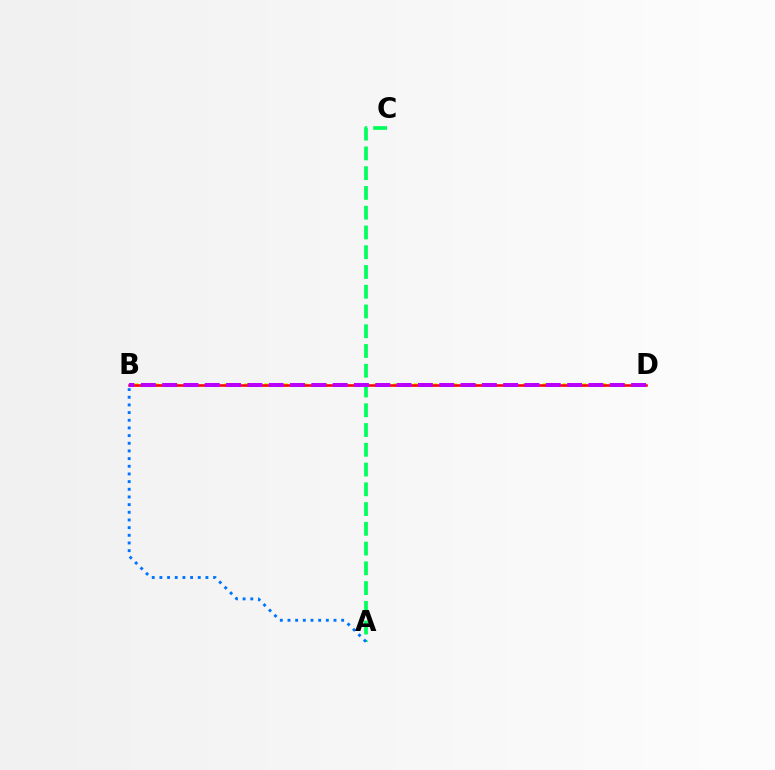{('B', 'D'): [{'color': '#d1ff00', 'line_style': 'dotted', 'thickness': 2.7}, {'color': '#ff0000', 'line_style': 'solid', 'thickness': 1.83}, {'color': '#b900ff', 'line_style': 'dashed', 'thickness': 2.9}], ('A', 'C'): [{'color': '#00ff5c', 'line_style': 'dashed', 'thickness': 2.68}], ('A', 'B'): [{'color': '#0074ff', 'line_style': 'dotted', 'thickness': 2.08}]}